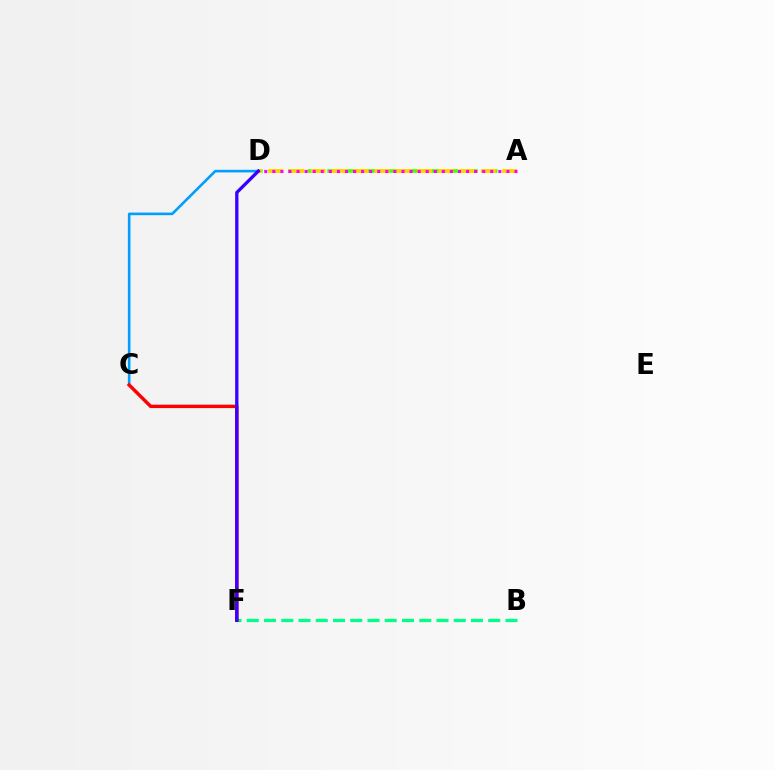{('C', 'D'): [{'color': '#009eff', 'line_style': 'solid', 'thickness': 1.88}], ('A', 'D'): [{'color': '#4fff00', 'line_style': 'dashed', 'thickness': 2.66}, {'color': '#ffd500', 'line_style': 'dashed', 'thickness': 2.89}, {'color': '#ff00ed', 'line_style': 'dotted', 'thickness': 2.19}], ('B', 'F'): [{'color': '#00ff86', 'line_style': 'dashed', 'thickness': 2.34}], ('C', 'F'): [{'color': '#ff0000', 'line_style': 'solid', 'thickness': 2.47}], ('D', 'F'): [{'color': '#3700ff', 'line_style': 'solid', 'thickness': 2.38}]}